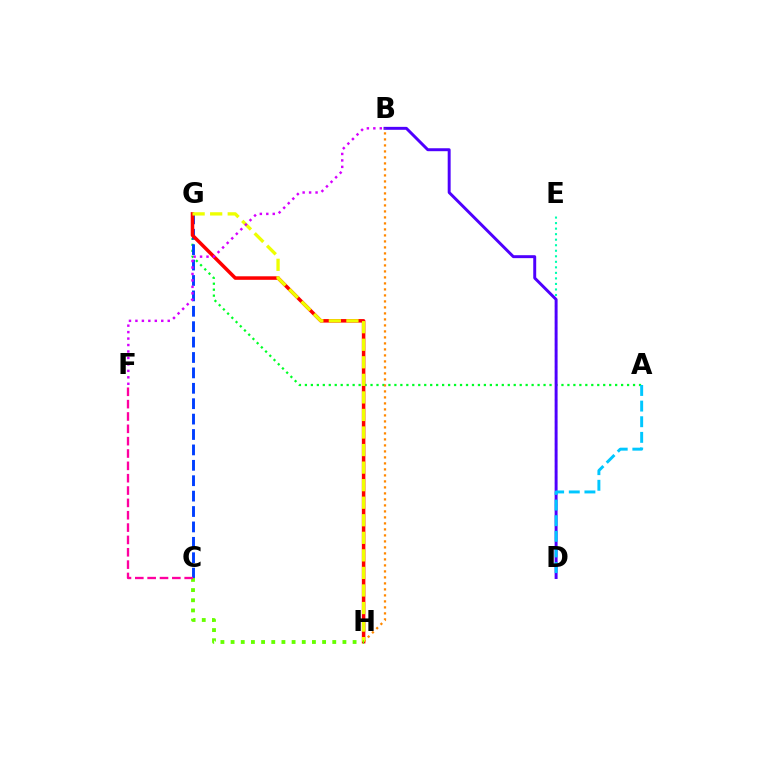{('D', 'E'): [{'color': '#00ffaf', 'line_style': 'dotted', 'thickness': 1.5}], ('A', 'G'): [{'color': '#00ff27', 'line_style': 'dotted', 'thickness': 1.62}], ('B', 'D'): [{'color': '#4f00ff', 'line_style': 'solid', 'thickness': 2.12}], ('B', 'H'): [{'color': '#ff8800', 'line_style': 'dotted', 'thickness': 1.63}], ('C', 'G'): [{'color': '#003fff', 'line_style': 'dashed', 'thickness': 2.09}], ('G', 'H'): [{'color': '#ff0000', 'line_style': 'solid', 'thickness': 2.54}, {'color': '#eeff00', 'line_style': 'dashed', 'thickness': 2.38}], ('A', 'D'): [{'color': '#00c7ff', 'line_style': 'dashed', 'thickness': 2.12}], ('C', 'H'): [{'color': '#66ff00', 'line_style': 'dotted', 'thickness': 2.76}], ('B', 'F'): [{'color': '#d600ff', 'line_style': 'dotted', 'thickness': 1.75}], ('C', 'F'): [{'color': '#ff00a0', 'line_style': 'dashed', 'thickness': 1.68}]}